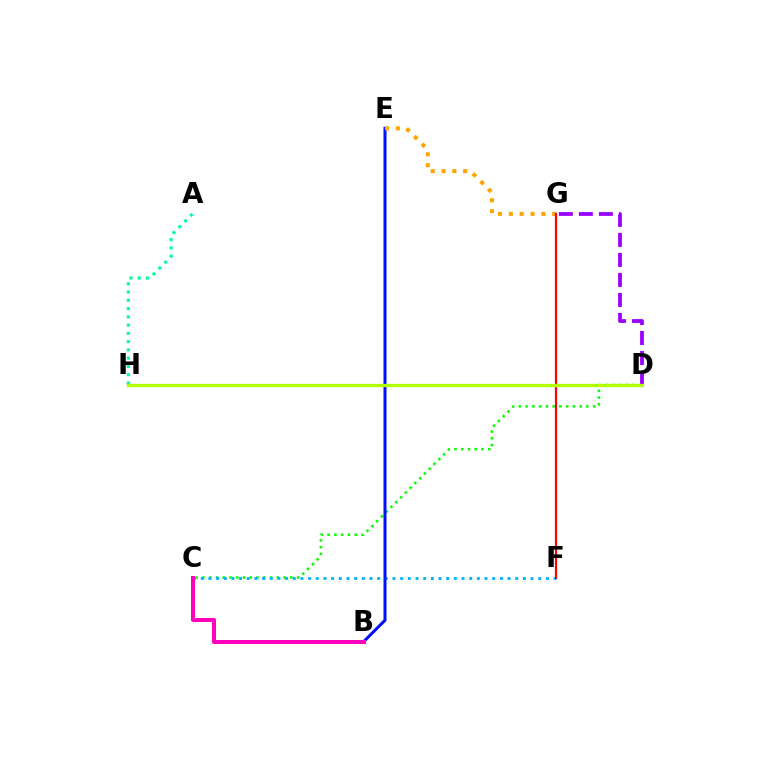{('C', 'D'): [{'color': '#08ff00', 'line_style': 'dotted', 'thickness': 1.84}], ('C', 'F'): [{'color': '#00b5ff', 'line_style': 'dotted', 'thickness': 2.08}], ('B', 'E'): [{'color': '#0010ff', 'line_style': 'solid', 'thickness': 2.17}], ('E', 'G'): [{'color': '#ffa500', 'line_style': 'dotted', 'thickness': 2.95}], ('A', 'H'): [{'color': '#00ff9d', 'line_style': 'dotted', 'thickness': 2.25}], ('D', 'G'): [{'color': '#9b00ff', 'line_style': 'dashed', 'thickness': 2.72}], ('B', 'C'): [{'color': '#ff00bd', 'line_style': 'solid', 'thickness': 2.91}], ('F', 'G'): [{'color': '#ff0000', 'line_style': 'solid', 'thickness': 1.57}], ('D', 'H'): [{'color': '#b3ff00', 'line_style': 'solid', 'thickness': 2.37}]}